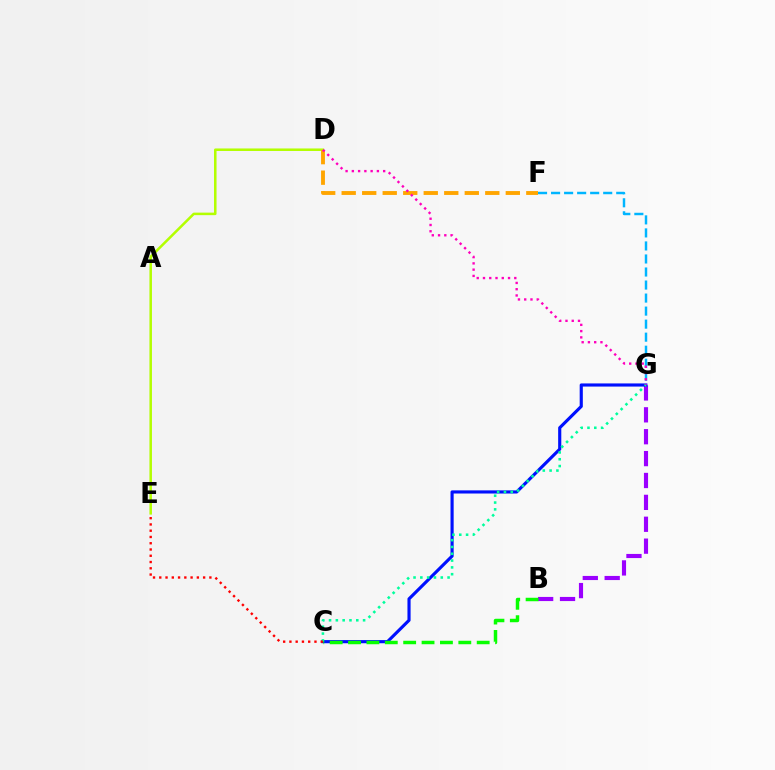{('B', 'G'): [{'color': '#9b00ff', 'line_style': 'dashed', 'thickness': 2.97}], ('D', 'E'): [{'color': '#b3ff00', 'line_style': 'solid', 'thickness': 1.82}], ('C', 'G'): [{'color': '#0010ff', 'line_style': 'solid', 'thickness': 2.26}, {'color': '#00ff9d', 'line_style': 'dotted', 'thickness': 1.85}], ('F', 'G'): [{'color': '#00b5ff', 'line_style': 'dashed', 'thickness': 1.77}], ('C', 'E'): [{'color': '#ff0000', 'line_style': 'dotted', 'thickness': 1.7}], ('B', 'C'): [{'color': '#08ff00', 'line_style': 'dashed', 'thickness': 2.5}], ('D', 'F'): [{'color': '#ffa500', 'line_style': 'dashed', 'thickness': 2.79}], ('D', 'G'): [{'color': '#ff00bd', 'line_style': 'dotted', 'thickness': 1.7}]}